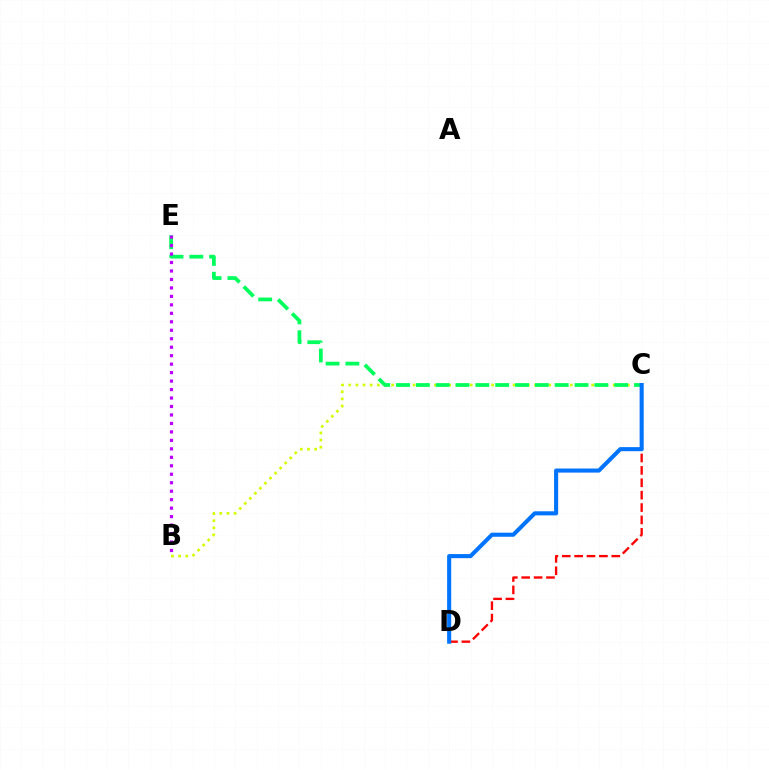{('B', 'C'): [{'color': '#d1ff00', 'line_style': 'dotted', 'thickness': 1.94}], ('C', 'E'): [{'color': '#00ff5c', 'line_style': 'dashed', 'thickness': 2.69}], ('B', 'E'): [{'color': '#b900ff', 'line_style': 'dotted', 'thickness': 2.3}], ('C', 'D'): [{'color': '#ff0000', 'line_style': 'dashed', 'thickness': 1.68}, {'color': '#0074ff', 'line_style': 'solid', 'thickness': 2.94}]}